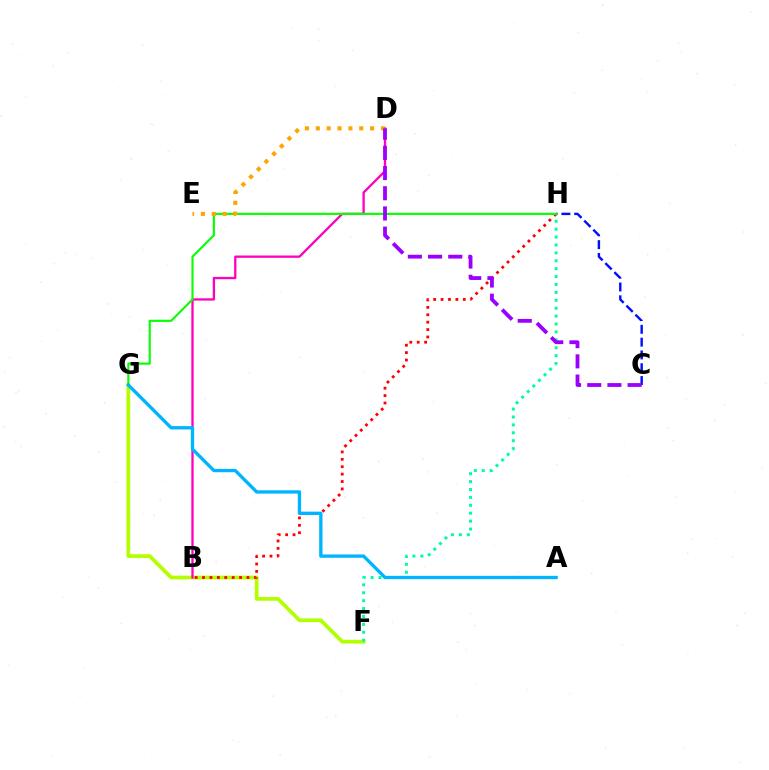{('C', 'H'): [{'color': '#0010ff', 'line_style': 'dashed', 'thickness': 1.74}], ('F', 'G'): [{'color': '#b3ff00', 'line_style': 'solid', 'thickness': 2.69}], ('B', 'D'): [{'color': '#ff00bd', 'line_style': 'solid', 'thickness': 1.66}], ('B', 'H'): [{'color': '#ff0000', 'line_style': 'dotted', 'thickness': 2.01}], ('F', 'H'): [{'color': '#00ff9d', 'line_style': 'dotted', 'thickness': 2.15}], ('G', 'H'): [{'color': '#08ff00', 'line_style': 'solid', 'thickness': 1.54}], ('A', 'G'): [{'color': '#00b5ff', 'line_style': 'solid', 'thickness': 2.4}], ('D', 'E'): [{'color': '#ffa500', 'line_style': 'dotted', 'thickness': 2.95}], ('C', 'D'): [{'color': '#9b00ff', 'line_style': 'dashed', 'thickness': 2.74}]}